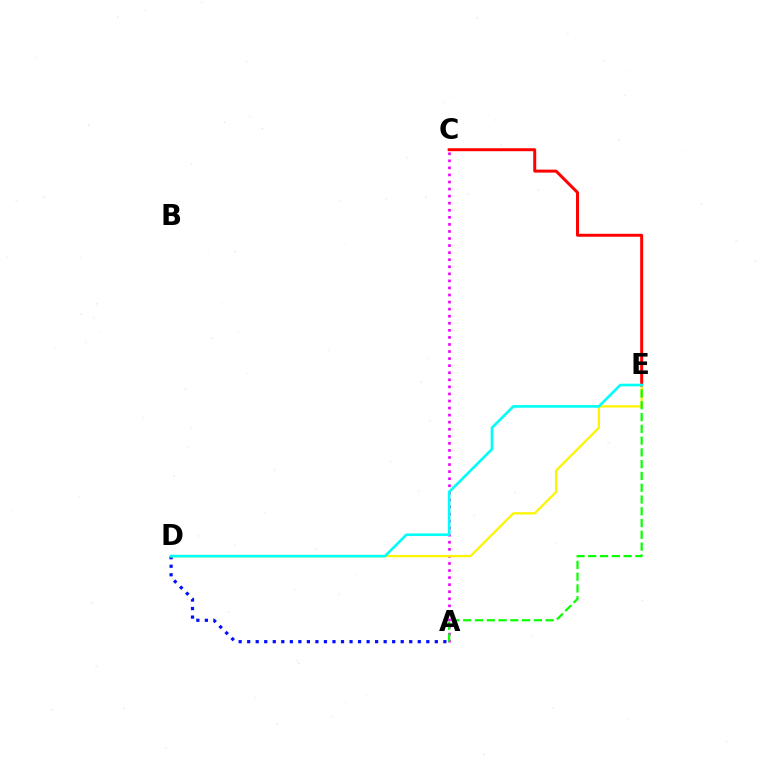{('A', 'D'): [{'color': '#0010ff', 'line_style': 'dotted', 'thickness': 2.32}], ('A', 'C'): [{'color': '#ee00ff', 'line_style': 'dotted', 'thickness': 1.92}], ('D', 'E'): [{'color': '#fcf500', 'line_style': 'solid', 'thickness': 1.64}, {'color': '#00fff6', 'line_style': 'solid', 'thickness': 1.89}], ('A', 'E'): [{'color': '#08ff00', 'line_style': 'dashed', 'thickness': 1.6}], ('C', 'E'): [{'color': '#ff0000', 'line_style': 'solid', 'thickness': 2.14}]}